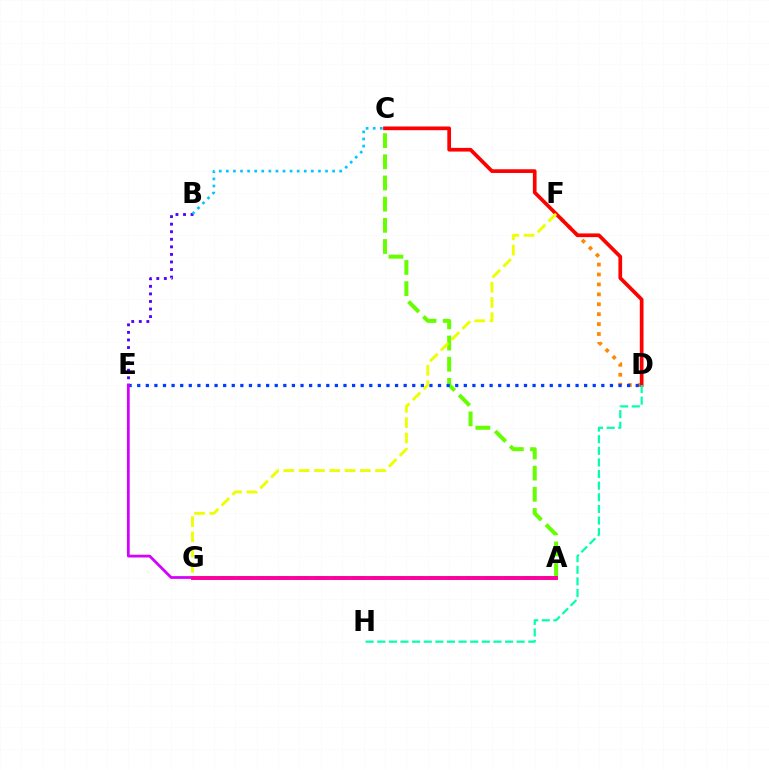{('D', 'F'): [{'color': '#ff8800', 'line_style': 'dotted', 'thickness': 2.7}], ('C', 'D'): [{'color': '#ff0000', 'line_style': 'solid', 'thickness': 2.67}], ('A', 'C'): [{'color': '#66ff00', 'line_style': 'dashed', 'thickness': 2.88}], ('D', 'E'): [{'color': '#003fff', 'line_style': 'dotted', 'thickness': 2.34}], ('A', 'G'): [{'color': '#00ff27', 'line_style': 'dashed', 'thickness': 2.58}, {'color': '#ff00a0', 'line_style': 'solid', 'thickness': 2.81}], ('F', 'G'): [{'color': '#eeff00', 'line_style': 'dashed', 'thickness': 2.08}], ('D', 'H'): [{'color': '#00ffaf', 'line_style': 'dashed', 'thickness': 1.58}], ('B', 'E'): [{'color': '#4f00ff', 'line_style': 'dotted', 'thickness': 2.05}], ('E', 'G'): [{'color': '#d600ff', 'line_style': 'solid', 'thickness': 1.99}], ('B', 'C'): [{'color': '#00c7ff', 'line_style': 'dotted', 'thickness': 1.92}]}